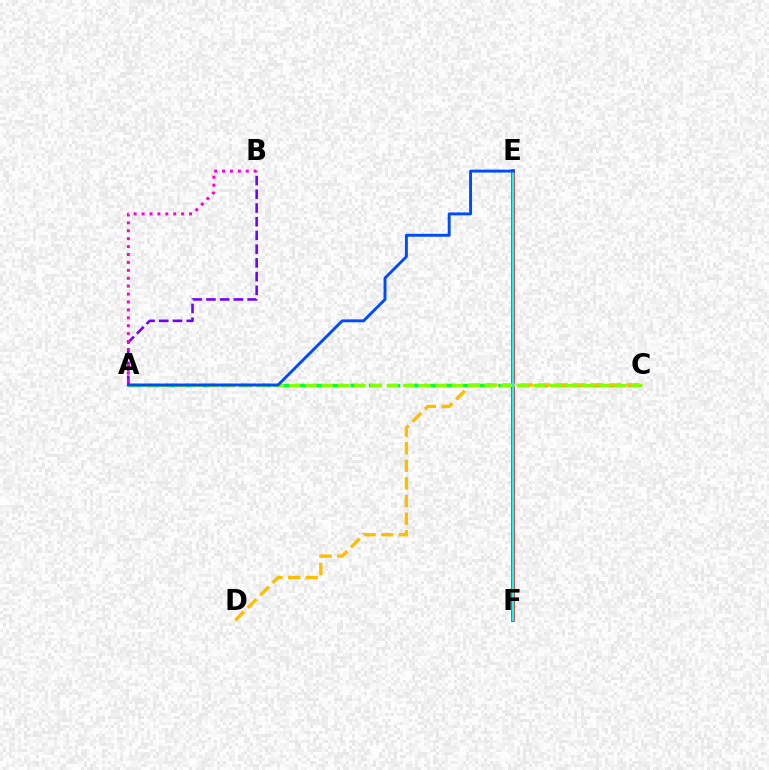{('A', 'C'): [{'color': '#00ff39', 'line_style': 'dashed', 'thickness': 2.51}, {'color': '#84ff00', 'line_style': 'dashed', 'thickness': 2.21}], ('E', 'F'): [{'color': '#ff0000', 'line_style': 'solid', 'thickness': 2.59}, {'color': '#00fff6', 'line_style': 'solid', 'thickness': 1.66}], ('C', 'D'): [{'color': '#ffbd00', 'line_style': 'dashed', 'thickness': 2.39}], ('A', 'B'): [{'color': '#7200ff', 'line_style': 'dashed', 'thickness': 1.86}, {'color': '#ff00cf', 'line_style': 'dotted', 'thickness': 2.15}], ('A', 'E'): [{'color': '#004bff', 'line_style': 'solid', 'thickness': 2.09}]}